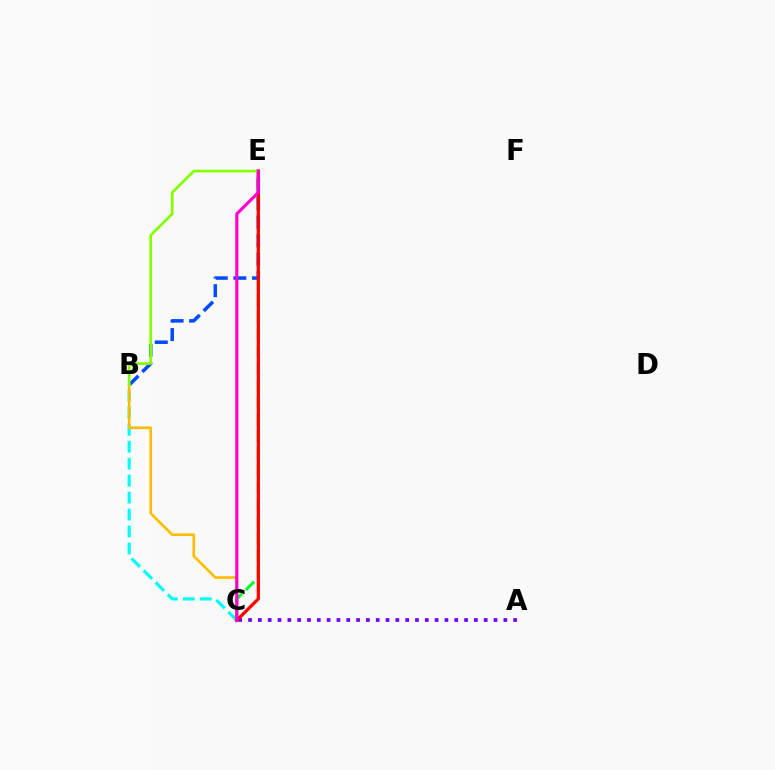{('B', 'C'): [{'color': '#00fff6', 'line_style': 'dashed', 'thickness': 2.31}, {'color': '#ffbd00', 'line_style': 'solid', 'thickness': 1.91}], ('C', 'E'): [{'color': '#00ff39', 'line_style': 'dashed', 'thickness': 2.31}, {'color': '#ff0000', 'line_style': 'solid', 'thickness': 2.33}, {'color': '#ff00cf', 'line_style': 'solid', 'thickness': 2.26}], ('B', 'E'): [{'color': '#004bff', 'line_style': 'dashed', 'thickness': 2.53}, {'color': '#84ff00', 'line_style': 'solid', 'thickness': 1.95}], ('A', 'C'): [{'color': '#7200ff', 'line_style': 'dotted', 'thickness': 2.67}]}